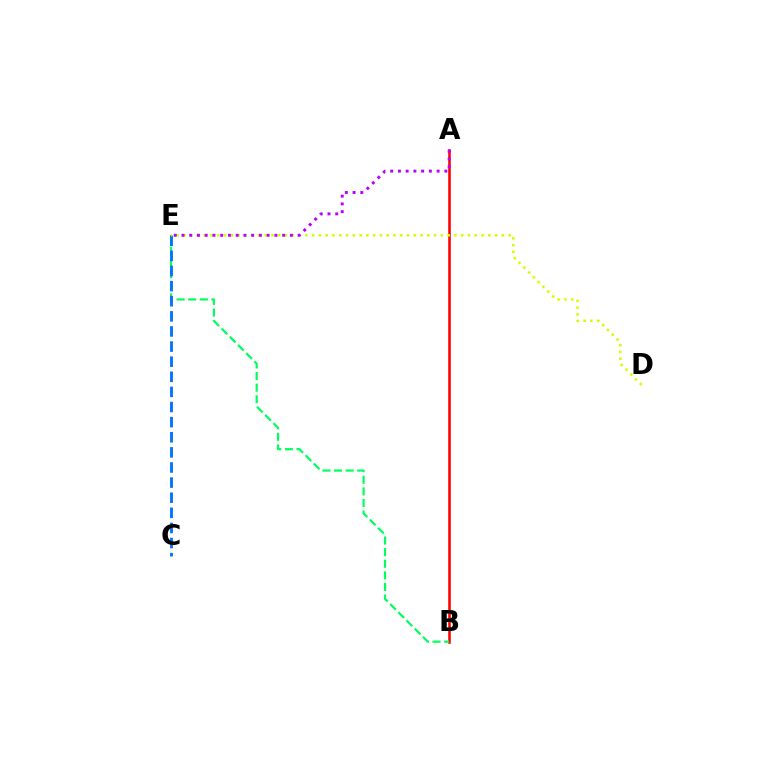{('A', 'B'): [{'color': '#ff0000', 'line_style': 'solid', 'thickness': 1.86}], ('B', 'E'): [{'color': '#00ff5c', 'line_style': 'dashed', 'thickness': 1.58}], ('C', 'E'): [{'color': '#0074ff', 'line_style': 'dashed', 'thickness': 2.05}], ('D', 'E'): [{'color': '#d1ff00', 'line_style': 'dotted', 'thickness': 1.84}], ('A', 'E'): [{'color': '#b900ff', 'line_style': 'dotted', 'thickness': 2.1}]}